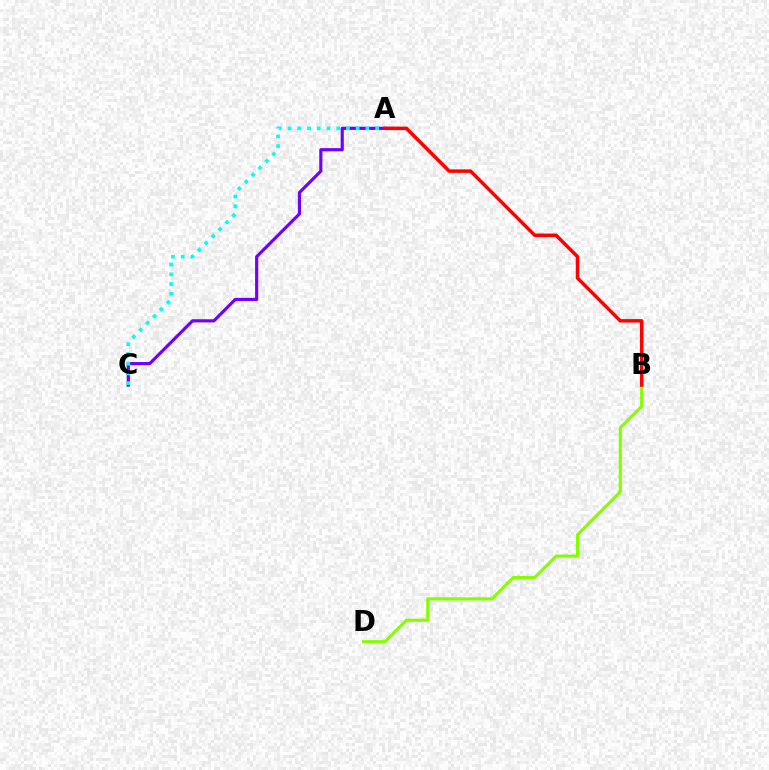{('A', 'C'): [{'color': '#7200ff', 'line_style': 'solid', 'thickness': 2.28}, {'color': '#00fff6', 'line_style': 'dotted', 'thickness': 2.65}], ('B', 'D'): [{'color': '#84ff00', 'line_style': 'solid', 'thickness': 2.25}], ('A', 'B'): [{'color': '#ff0000', 'line_style': 'solid', 'thickness': 2.5}]}